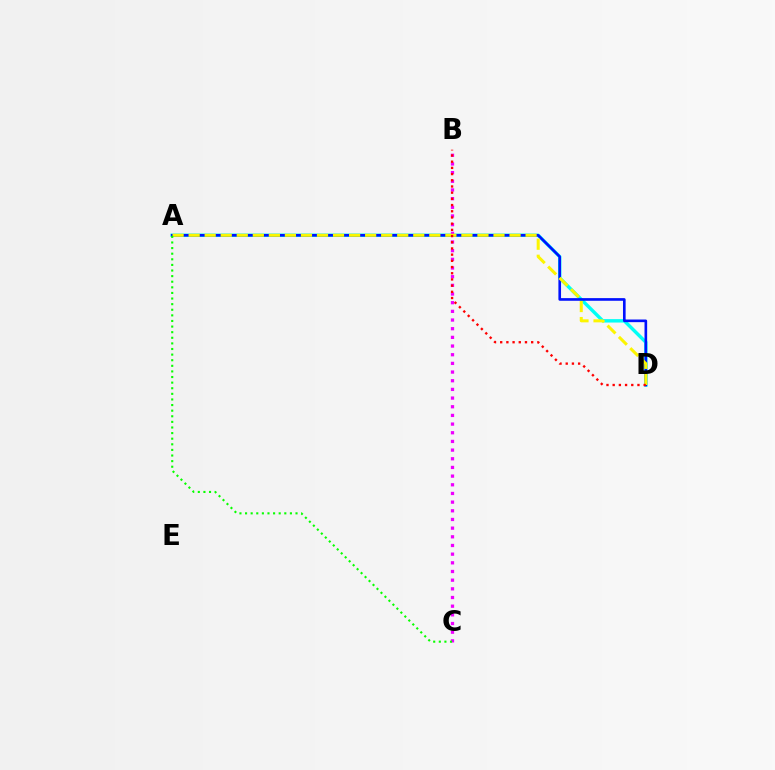{('A', 'D'): [{'color': '#00fff6', 'line_style': 'solid', 'thickness': 2.46}, {'color': '#0010ff', 'line_style': 'solid', 'thickness': 1.9}, {'color': '#fcf500', 'line_style': 'dashed', 'thickness': 2.18}], ('B', 'C'): [{'color': '#ee00ff', 'line_style': 'dotted', 'thickness': 2.36}], ('B', 'D'): [{'color': '#ff0000', 'line_style': 'dotted', 'thickness': 1.68}], ('A', 'C'): [{'color': '#08ff00', 'line_style': 'dotted', 'thickness': 1.52}]}